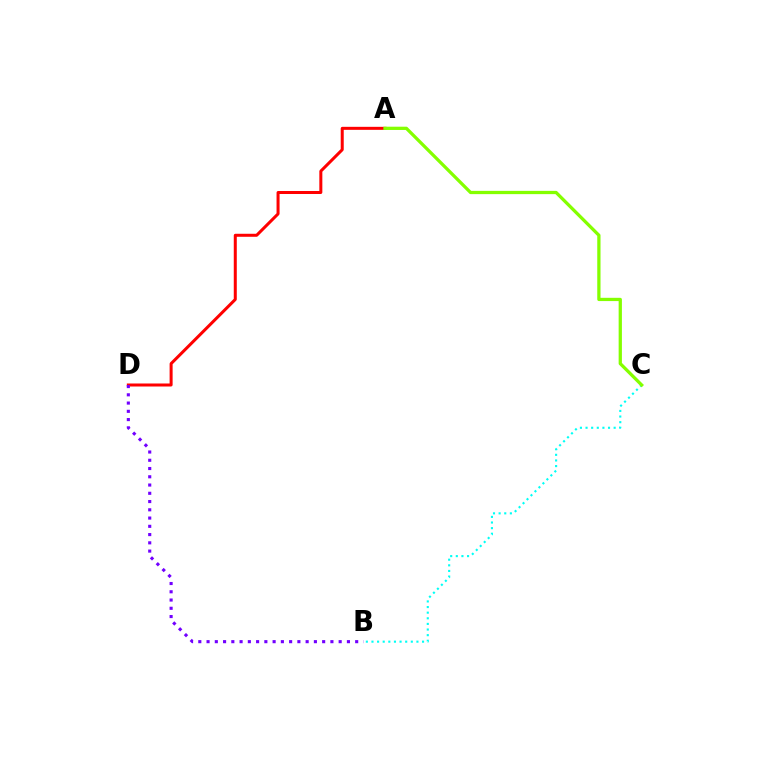{('B', 'C'): [{'color': '#00fff6', 'line_style': 'dotted', 'thickness': 1.53}], ('A', 'D'): [{'color': '#ff0000', 'line_style': 'solid', 'thickness': 2.17}], ('B', 'D'): [{'color': '#7200ff', 'line_style': 'dotted', 'thickness': 2.24}], ('A', 'C'): [{'color': '#84ff00', 'line_style': 'solid', 'thickness': 2.35}]}